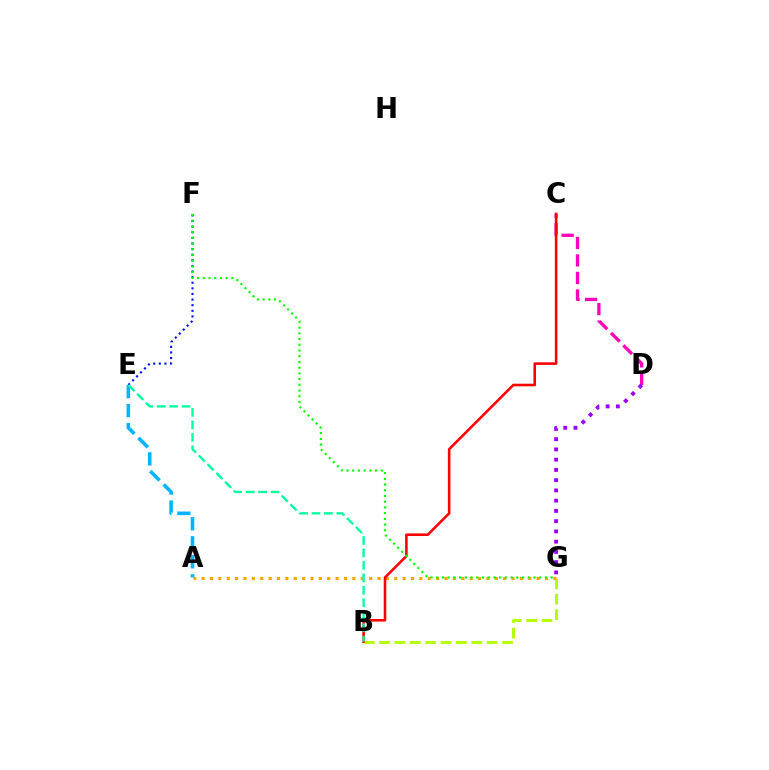{('B', 'G'): [{'color': '#b3ff00', 'line_style': 'dashed', 'thickness': 2.09}], ('E', 'F'): [{'color': '#0010ff', 'line_style': 'dotted', 'thickness': 1.52}], ('A', 'G'): [{'color': '#ffa500', 'line_style': 'dotted', 'thickness': 2.28}], ('C', 'D'): [{'color': '#ff00bd', 'line_style': 'dashed', 'thickness': 2.38}], ('B', 'C'): [{'color': '#ff0000', 'line_style': 'solid', 'thickness': 1.86}], ('F', 'G'): [{'color': '#08ff00', 'line_style': 'dotted', 'thickness': 1.55}], ('A', 'E'): [{'color': '#00b5ff', 'line_style': 'dashed', 'thickness': 2.58}], ('B', 'E'): [{'color': '#00ff9d', 'line_style': 'dashed', 'thickness': 1.69}], ('D', 'G'): [{'color': '#9b00ff', 'line_style': 'dotted', 'thickness': 2.78}]}